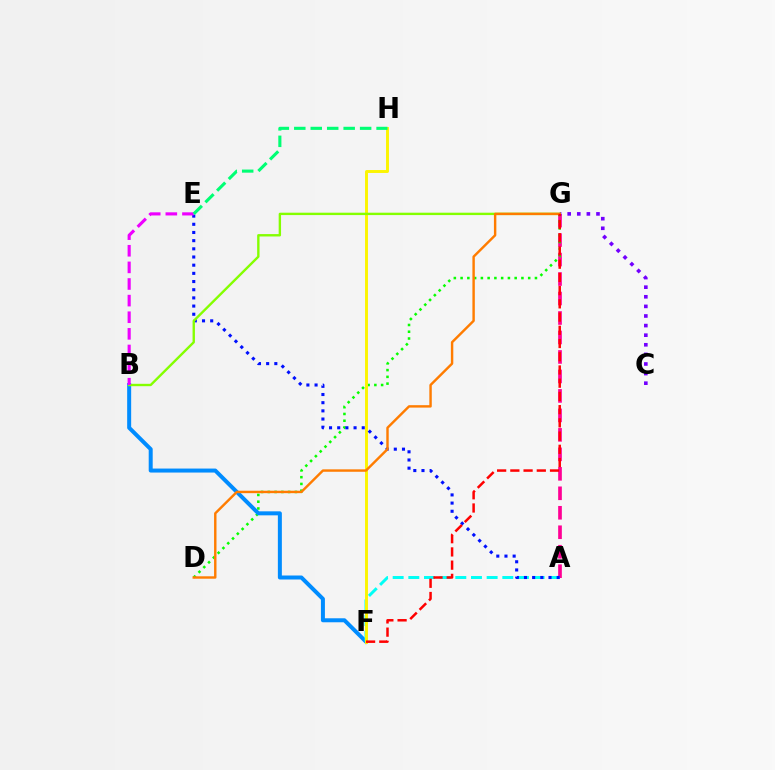{('A', 'G'): [{'color': '#ff0094', 'line_style': 'dashed', 'thickness': 2.65}], ('D', 'G'): [{'color': '#08ff00', 'line_style': 'dotted', 'thickness': 1.84}, {'color': '#ff7c00', 'line_style': 'solid', 'thickness': 1.75}], ('B', 'F'): [{'color': '#008cff', 'line_style': 'solid', 'thickness': 2.88}], ('C', 'G'): [{'color': '#7200ff', 'line_style': 'dotted', 'thickness': 2.61}], ('A', 'F'): [{'color': '#00fff6', 'line_style': 'dashed', 'thickness': 2.13}], ('F', 'H'): [{'color': '#fcf500', 'line_style': 'solid', 'thickness': 2.11}], ('A', 'E'): [{'color': '#0010ff', 'line_style': 'dotted', 'thickness': 2.22}], ('B', 'G'): [{'color': '#84ff00', 'line_style': 'solid', 'thickness': 1.71}], ('B', 'E'): [{'color': '#ee00ff', 'line_style': 'dashed', 'thickness': 2.26}], ('F', 'G'): [{'color': '#ff0000', 'line_style': 'dashed', 'thickness': 1.8}], ('E', 'H'): [{'color': '#00ff74', 'line_style': 'dashed', 'thickness': 2.24}]}